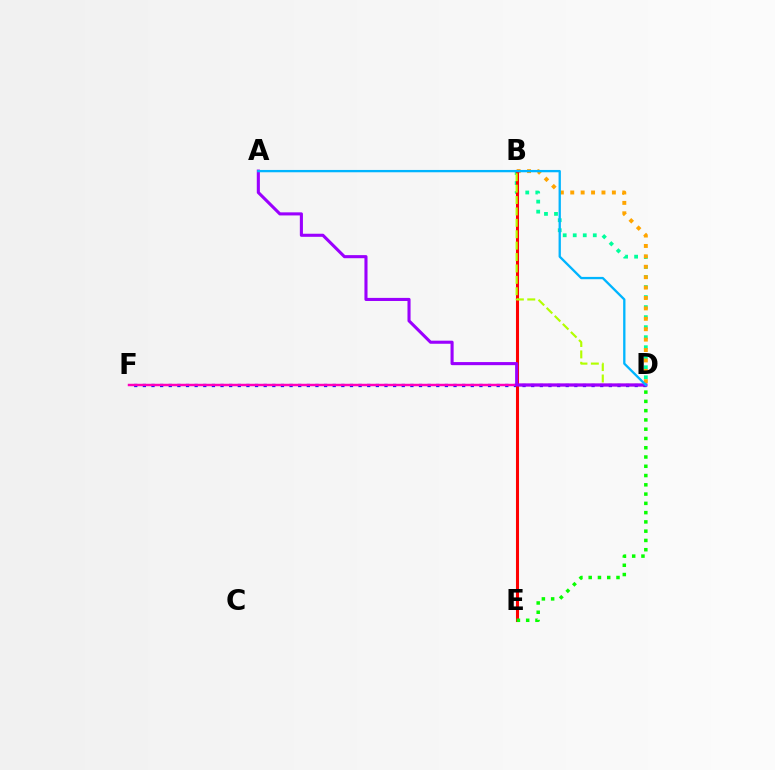{('B', 'D'): [{'color': '#00ff9d', 'line_style': 'dotted', 'thickness': 2.72}, {'color': '#ffa500', 'line_style': 'dotted', 'thickness': 2.83}, {'color': '#b3ff00', 'line_style': 'dashed', 'thickness': 1.55}], ('D', 'F'): [{'color': '#0010ff', 'line_style': 'dotted', 'thickness': 2.34}, {'color': '#ff00bd', 'line_style': 'solid', 'thickness': 1.77}], ('B', 'E'): [{'color': '#ff0000', 'line_style': 'solid', 'thickness': 2.21}], ('D', 'E'): [{'color': '#08ff00', 'line_style': 'dotted', 'thickness': 2.52}], ('A', 'D'): [{'color': '#9b00ff', 'line_style': 'solid', 'thickness': 2.22}, {'color': '#00b5ff', 'line_style': 'solid', 'thickness': 1.66}]}